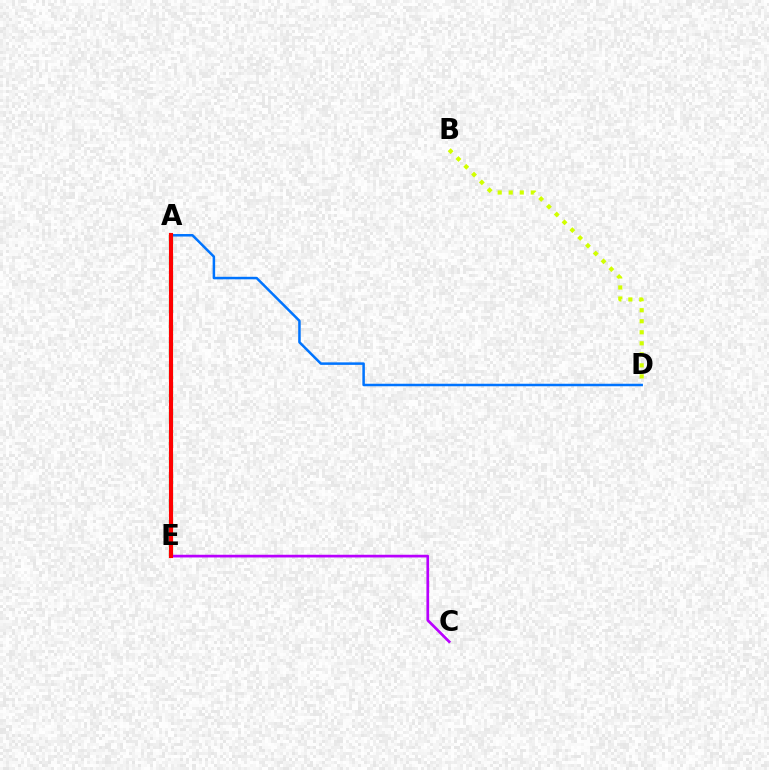{('B', 'D'): [{'color': '#d1ff00', 'line_style': 'dotted', 'thickness': 3.0}], ('A', 'E'): [{'color': '#00ff5c', 'line_style': 'dashed', 'thickness': 3.0}, {'color': '#ff0000', 'line_style': 'solid', 'thickness': 2.97}], ('C', 'E'): [{'color': '#b900ff', 'line_style': 'solid', 'thickness': 1.94}], ('A', 'D'): [{'color': '#0074ff', 'line_style': 'solid', 'thickness': 1.81}]}